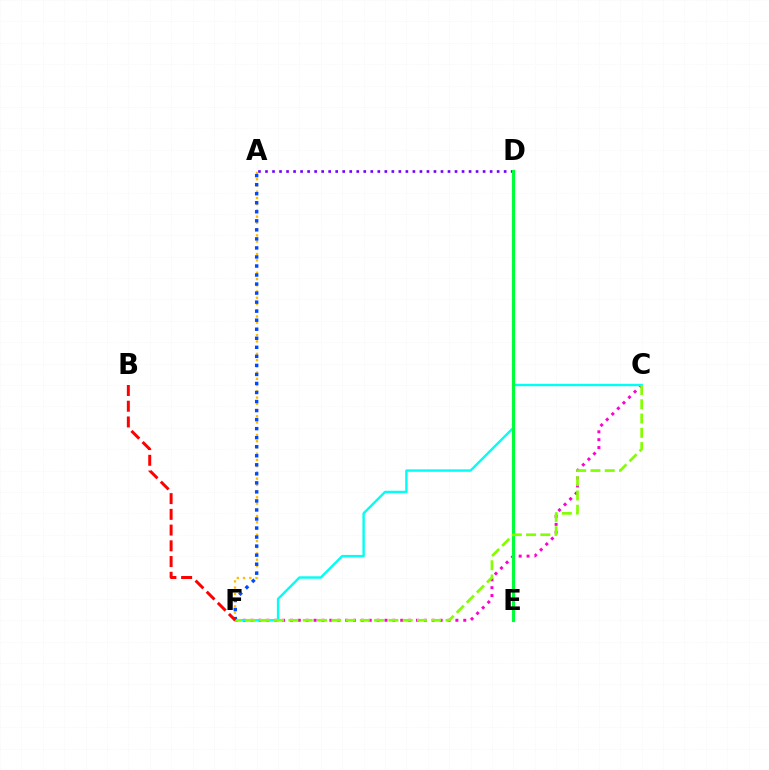{('A', 'D'): [{'color': '#7200ff', 'line_style': 'dotted', 'thickness': 1.91}], ('A', 'F'): [{'color': '#ffbd00', 'line_style': 'dotted', 'thickness': 1.69}, {'color': '#004bff', 'line_style': 'dotted', 'thickness': 2.46}], ('C', 'F'): [{'color': '#ff00cf', 'line_style': 'dotted', 'thickness': 2.14}, {'color': '#00fff6', 'line_style': 'solid', 'thickness': 1.73}, {'color': '#84ff00', 'line_style': 'dashed', 'thickness': 1.94}], ('D', 'E'): [{'color': '#00ff39', 'line_style': 'solid', 'thickness': 2.25}], ('B', 'F'): [{'color': '#ff0000', 'line_style': 'dashed', 'thickness': 2.14}]}